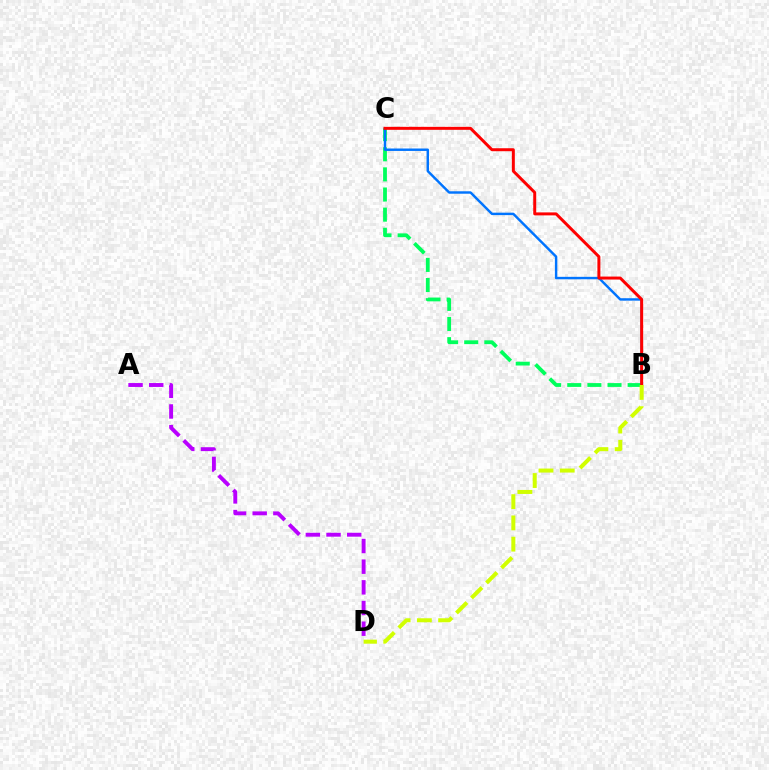{('B', 'C'): [{'color': '#00ff5c', 'line_style': 'dashed', 'thickness': 2.73}, {'color': '#0074ff', 'line_style': 'solid', 'thickness': 1.76}, {'color': '#ff0000', 'line_style': 'solid', 'thickness': 2.14}], ('B', 'D'): [{'color': '#d1ff00', 'line_style': 'dashed', 'thickness': 2.89}], ('A', 'D'): [{'color': '#b900ff', 'line_style': 'dashed', 'thickness': 2.81}]}